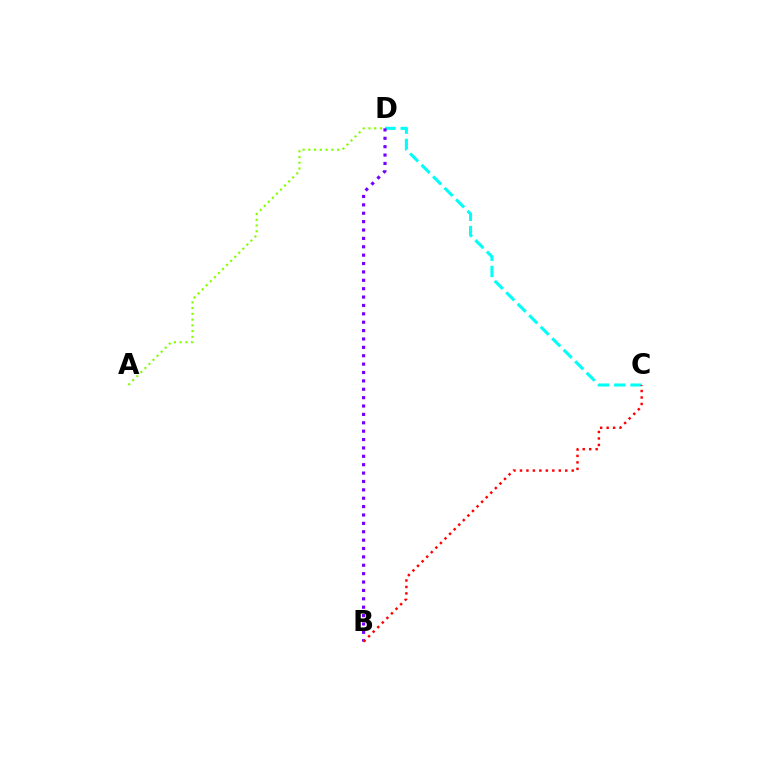{('C', 'D'): [{'color': '#00fff6', 'line_style': 'dashed', 'thickness': 2.21}], ('B', 'D'): [{'color': '#7200ff', 'line_style': 'dotted', 'thickness': 2.28}], ('B', 'C'): [{'color': '#ff0000', 'line_style': 'dotted', 'thickness': 1.76}], ('A', 'D'): [{'color': '#84ff00', 'line_style': 'dotted', 'thickness': 1.56}]}